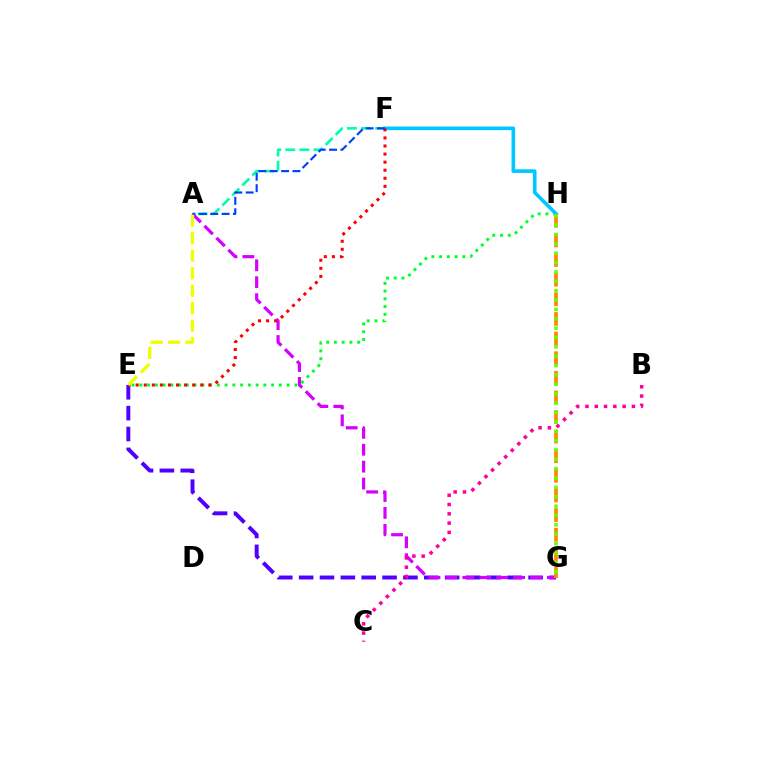{('E', 'G'): [{'color': '#4f00ff', 'line_style': 'dashed', 'thickness': 2.83}], ('E', 'H'): [{'color': '#00ff27', 'line_style': 'dotted', 'thickness': 2.11}], ('A', 'F'): [{'color': '#00ffaf', 'line_style': 'dashed', 'thickness': 1.91}, {'color': '#003fff', 'line_style': 'dashed', 'thickness': 1.54}], ('F', 'H'): [{'color': '#00c7ff', 'line_style': 'solid', 'thickness': 2.62}], ('A', 'G'): [{'color': '#d600ff', 'line_style': 'dashed', 'thickness': 2.3}], ('E', 'F'): [{'color': '#ff0000', 'line_style': 'dotted', 'thickness': 2.19}], ('B', 'C'): [{'color': '#ff00a0', 'line_style': 'dotted', 'thickness': 2.52}], ('A', 'E'): [{'color': '#eeff00', 'line_style': 'dashed', 'thickness': 2.37}], ('G', 'H'): [{'color': '#ff8800', 'line_style': 'dashed', 'thickness': 2.67}, {'color': '#66ff00', 'line_style': 'dotted', 'thickness': 2.55}]}